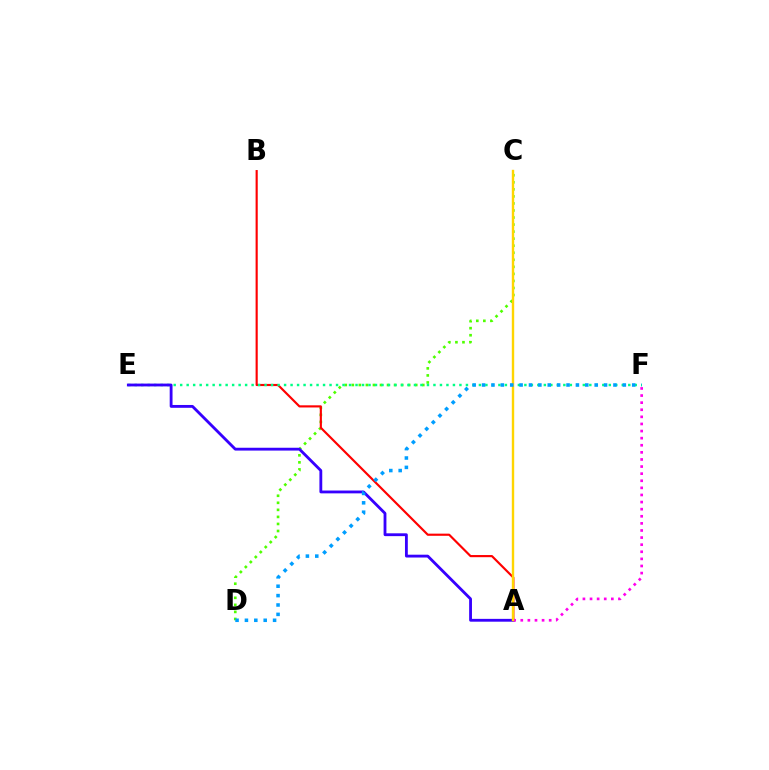{('C', 'D'): [{'color': '#4fff00', 'line_style': 'dotted', 'thickness': 1.91}], ('A', 'B'): [{'color': '#ff0000', 'line_style': 'solid', 'thickness': 1.55}], ('E', 'F'): [{'color': '#00ff86', 'line_style': 'dotted', 'thickness': 1.76}], ('A', 'E'): [{'color': '#3700ff', 'line_style': 'solid', 'thickness': 2.04}], ('A', 'F'): [{'color': '#ff00ed', 'line_style': 'dotted', 'thickness': 1.93}], ('A', 'C'): [{'color': '#ffd500', 'line_style': 'solid', 'thickness': 1.72}], ('D', 'F'): [{'color': '#009eff', 'line_style': 'dotted', 'thickness': 2.55}]}